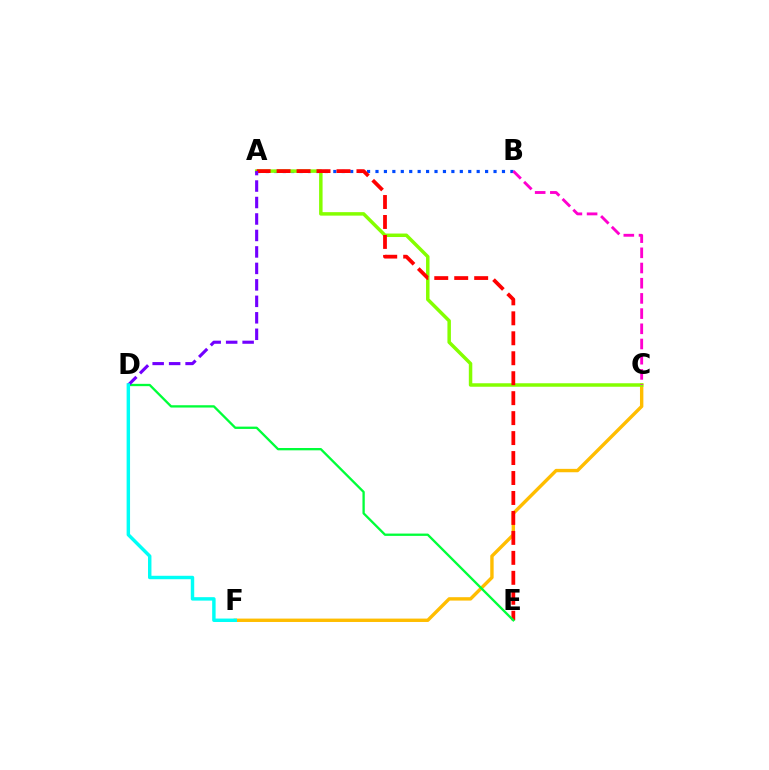{('C', 'F'): [{'color': '#ffbd00', 'line_style': 'solid', 'thickness': 2.44}], ('A', 'B'): [{'color': '#004bff', 'line_style': 'dotted', 'thickness': 2.29}], ('A', 'C'): [{'color': '#84ff00', 'line_style': 'solid', 'thickness': 2.51}], ('A', 'E'): [{'color': '#ff0000', 'line_style': 'dashed', 'thickness': 2.71}], ('D', 'E'): [{'color': '#00ff39', 'line_style': 'solid', 'thickness': 1.67}], ('A', 'D'): [{'color': '#7200ff', 'line_style': 'dashed', 'thickness': 2.24}], ('B', 'C'): [{'color': '#ff00cf', 'line_style': 'dashed', 'thickness': 2.06}], ('D', 'F'): [{'color': '#00fff6', 'line_style': 'solid', 'thickness': 2.48}]}